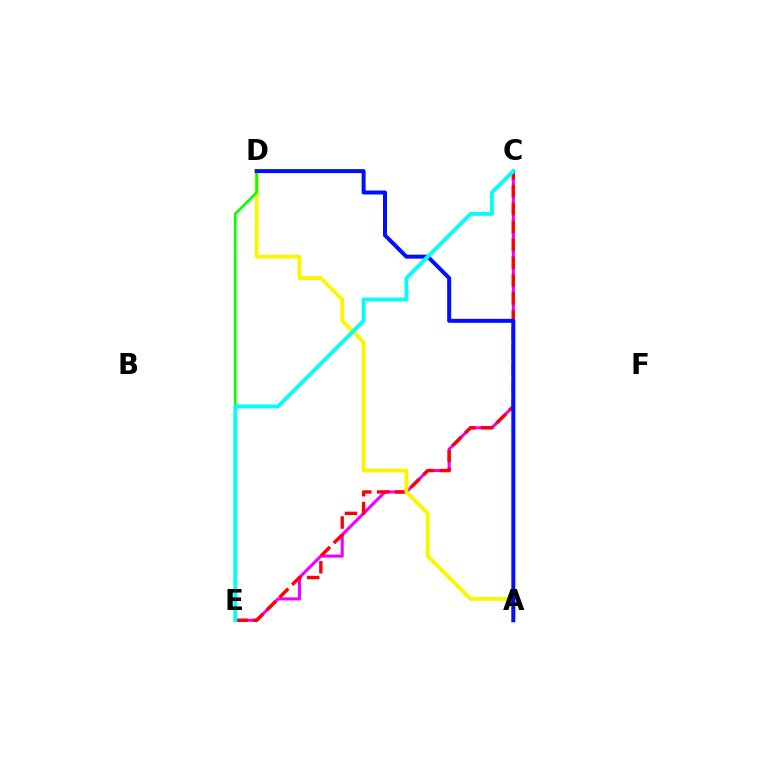{('C', 'E'): [{'color': '#ee00ff', 'line_style': 'solid', 'thickness': 2.19}, {'color': '#ff0000', 'line_style': 'dashed', 'thickness': 2.43}, {'color': '#00fff6', 'line_style': 'solid', 'thickness': 2.74}], ('A', 'D'): [{'color': '#fcf500', 'line_style': 'solid', 'thickness': 2.75}, {'color': '#0010ff', 'line_style': 'solid', 'thickness': 2.88}], ('D', 'E'): [{'color': '#08ff00', 'line_style': 'solid', 'thickness': 1.89}]}